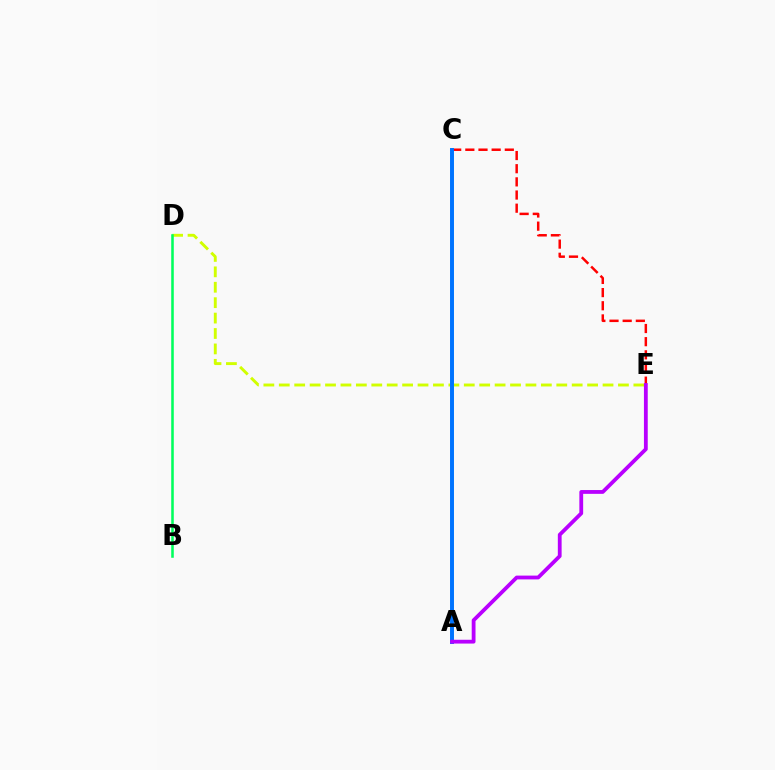{('C', 'E'): [{'color': '#ff0000', 'line_style': 'dashed', 'thickness': 1.79}], ('D', 'E'): [{'color': '#d1ff00', 'line_style': 'dashed', 'thickness': 2.09}], ('A', 'C'): [{'color': '#0074ff', 'line_style': 'solid', 'thickness': 2.84}], ('A', 'E'): [{'color': '#b900ff', 'line_style': 'solid', 'thickness': 2.74}], ('B', 'D'): [{'color': '#00ff5c', 'line_style': 'solid', 'thickness': 1.84}]}